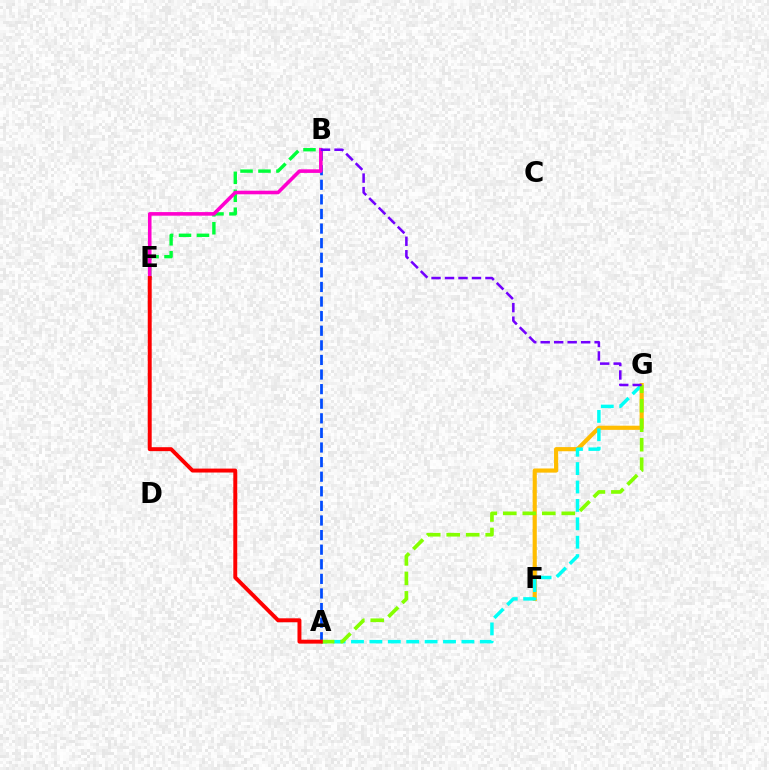{('F', 'G'): [{'color': '#ffbd00', 'line_style': 'solid', 'thickness': 2.99}], ('A', 'B'): [{'color': '#004bff', 'line_style': 'dashed', 'thickness': 1.98}], ('B', 'E'): [{'color': '#00ff39', 'line_style': 'dashed', 'thickness': 2.44}, {'color': '#ff00cf', 'line_style': 'solid', 'thickness': 2.59}], ('A', 'G'): [{'color': '#00fff6', 'line_style': 'dashed', 'thickness': 2.5}, {'color': '#84ff00', 'line_style': 'dashed', 'thickness': 2.65}], ('B', 'G'): [{'color': '#7200ff', 'line_style': 'dashed', 'thickness': 1.83}], ('A', 'E'): [{'color': '#ff0000', 'line_style': 'solid', 'thickness': 2.84}]}